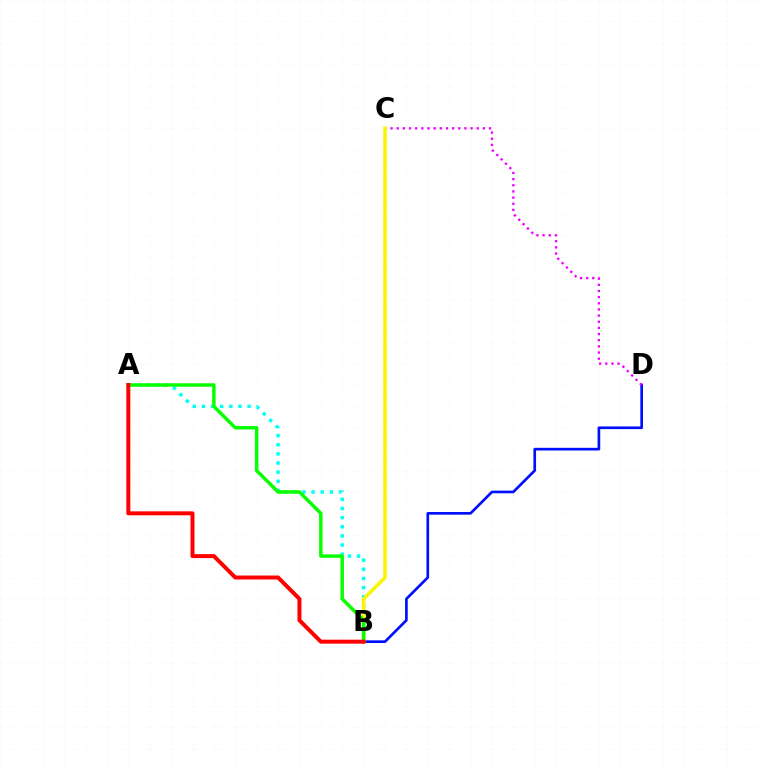{('B', 'D'): [{'color': '#0010ff', 'line_style': 'solid', 'thickness': 1.93}], ('A', 'B'): [{'color': '#00fff6', 'line_style': 'dotted', 'thickness': 2.48}, {'color': '#08ff00', 'line_style': 'solid', 'thickness': 2.5}, {'color': '#ff0000', 'line_style': 'solid', 'thickness': 2.86}], ('C', 'D'): [{'color': '#ee00ff', 'line_style': 'dotted', 'thickness': 1.67}], ('B', 'C'): [{'color': '#fcf500', 'line_style': 'solid', 'thickness': 2.55}]}